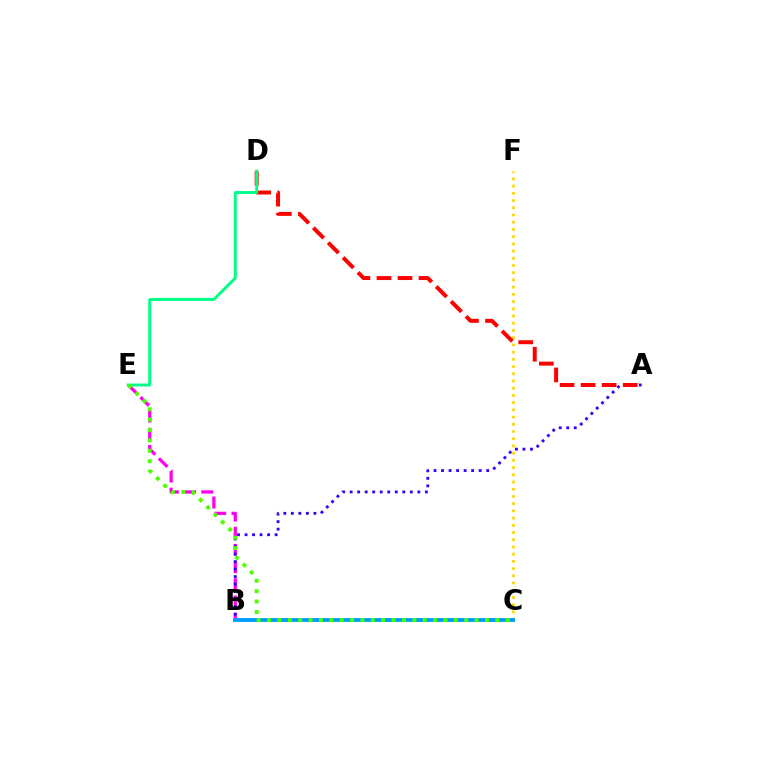{('B', 'E'): [{'color': '#ff00ed', 'line_style': 'dashed', 'thickness': 2.34}], ('A', 'B'): [{'color': '#3700ff', 'line_style': 'dotted', 'thickness': 2.04}], ('C', 'F'): [{'color': '#ffd500', 'line_style': 'dotted', 'thickness': 1.96}], ('A', 'D'): [{'color': '#ff0000', 'line_style': 'dashed', 'thickness': 2.86}], ('B', 'C'): [{'color': '#009eff', 'line_style': 'solid', 'thickness': 2.78}], ('D', 'E'): [{'color': '#00ff86', 'line_style': 'solid', 'thickness': 2.13}], ('C', 'E'): [{'color': '#4fff00', 'line_style': 'dotted', 'thickness': 2.82}]}